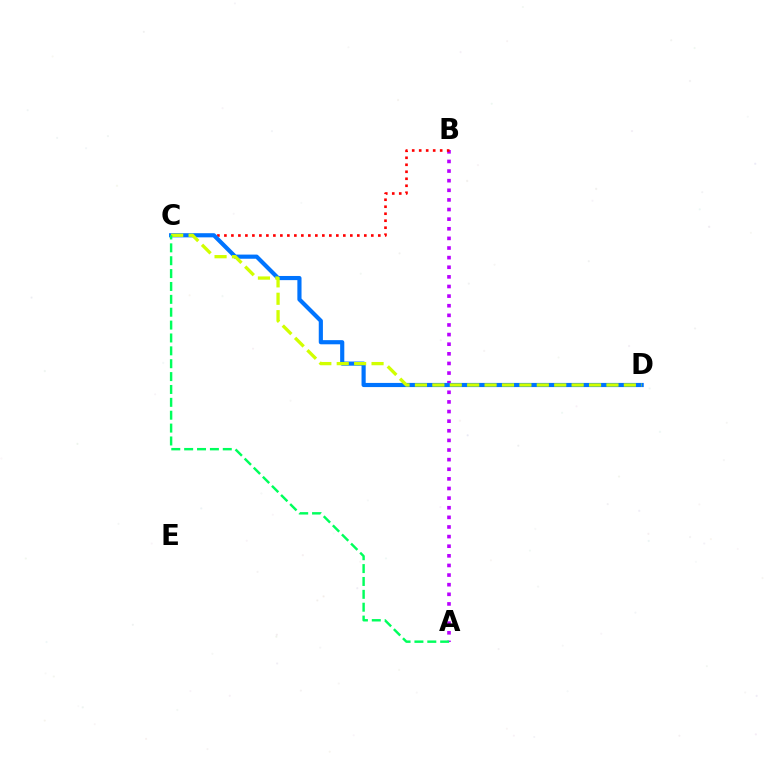{('A', 'B'): [{'color': '#b900ff', 'line_style': 'dotted', 'thickness': 2.61}], ('B', 'C'): [{'color': '#ff0000', 'line_style': 'dotted', 'thickness': 1.9}], ('C', 'D'): [{'color': '#0074ff', 'line_style': 'solid', 'thickness': 2.99}, {'color': '#d1ff00', 'line_style': 'dashed', 'thickness': 2.37}], ('A', 'C'): [{'color': '#00ff5c', 'line_style': 'dashed', 'thickness': 1.75}]}